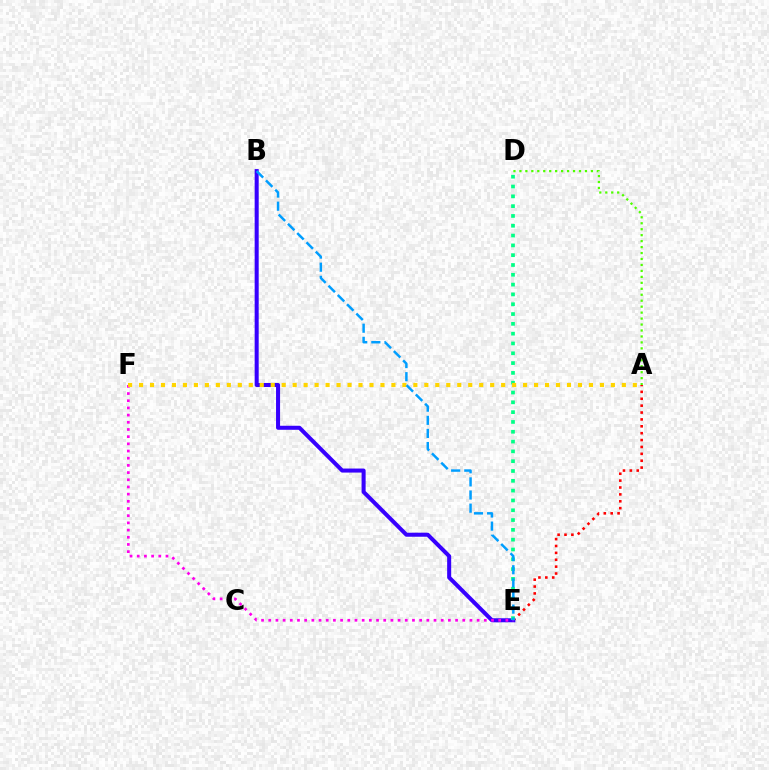{('A', 'E'): [{'color': '#ff0000', 'line_style': 'dotted', 'thickness': 1.87}], ('B', 'E'): [{'color': '#3700ff', 'line_style': 'solid', 'thickness': 2.9}, {'color': '#009eff', 'line_style': 'dashed', 'thickness': 1.78}], ('E', 'F'): [{'color': '#ff00ed', 'line_style': 'dotted', 'thickness': 1.95}], ('D', 'E'): [{'color': '#00ff86', 'line_style': 'dotted', 'thickness': 2.67}], ('A', 'F'): [{'color': '#ffd500', 'line_style': 'dotted', 'thickness': 2.98}], ('A', 'D'): [{'color': '#4fff00', 'line_style': 'dotted', 'thickness': 1.62}]}